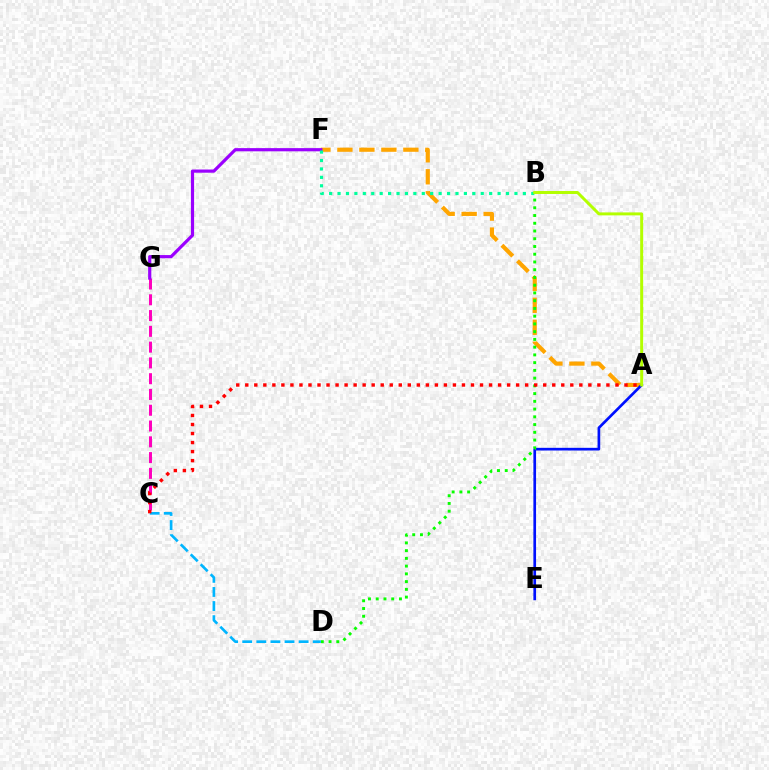{('A', 'F'): [{'color': '#ffa500', 'line_style': 'dashed', 'thickness': 2.99}], ('A', 'E'): [{'color': '#0010ff', 'line_style': 'solid', 'thickness': 1.93}], ('B', 'D'): [{'color': '#08ff00', 'line_style': 'dotted', 'thickness': 2.1}], ('C', 'G'): [{'color': '#ff00bd', 'line_style': 'dashed', 'thickness': 2.14}], ('C', 'D'): [{'color': '#00b5ff', 'line_style': 'dashed', 'thickness': 1.92}], ('F', 'G'): [{'color': '#9b00ff', 'line_style': 'solid', 'thickness': 2.3}], ('A', 'C'): [{'color': '#ff0000', 'line_style': 'dotted', 'thickness': 2.45}], ('B', 'F'): [{'color': '#00ff9d', 'line_style': 'dotted', 'thickness': 2.29}], ('A', 'B'): [{'color': '#b3ff00', 'line_style': 'solid', 'thickness': 2.14}]}